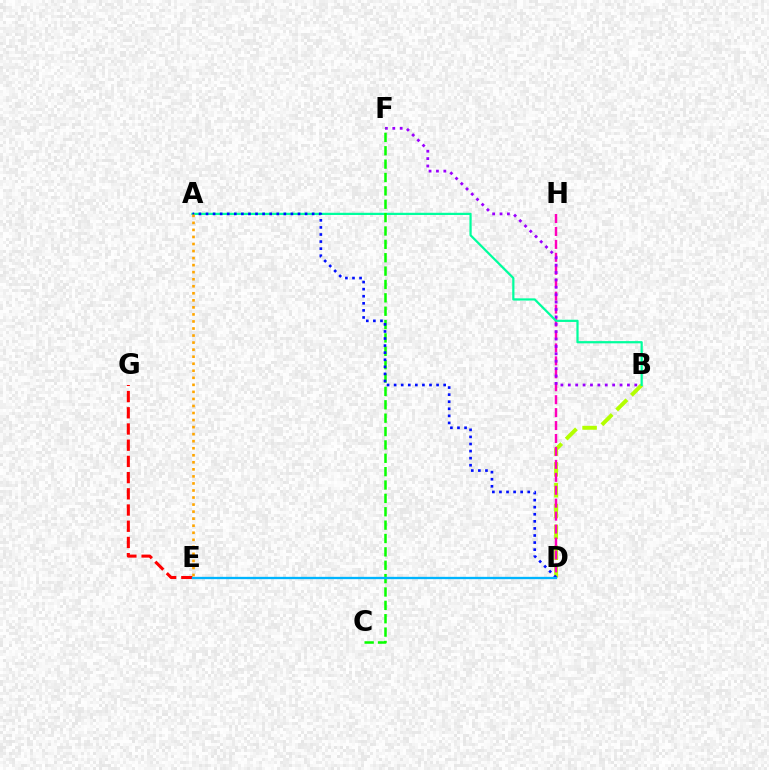{('B', 'D'): [{'color': '#b3ff00', 'line_style': 'dashed', 'thickness': 2.83}], ('D', 'H'): [{'color': '#ff00bd', 'line_style': 'dashed', 'thickness': 1.76}], ('A', 'B'): [{'color': '#00ff9d', 'line_style': 'solid', 'thickness': 1.6}], ('B', 'F'): [{'color': '#9b00ff', 'line_style': 'dotted', 'thickness': 2.01}], ('C', 'F'): [{'color': '#08ff00', 'line_style': 'dashed', 'thickness': 1.82}], ('A', 'D'): [{'color': '#0010ff', 'line_style': 'dotted', 'thickness': 1.92}], ('E', 'G'): [{'color': '#ff0000', 'line_style': 'dashed', 'thickness': 2.2}], ('D', 'E'): [{'color': '#00b5ff', 'line_style': 'solid', 'thickness': 1.67}], ('A', 'E'): [{'color': '#ffa500', 'line_style': 'dotted', 'thickness': 1.91}]}